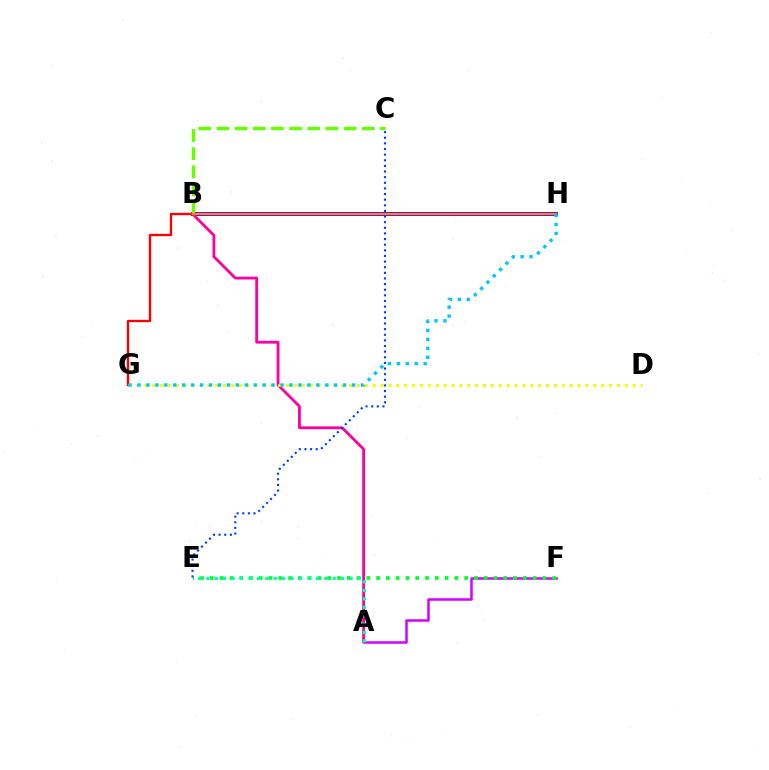{('B', 'H'): [{'color': '#4f00ff', 'line_style': 'solid', 'thickness': 2.86}, {'color': '#ff8800', 'line_style': 'solid', 'thickness': 1.65}], ('A', 'F'): [{'color': '#d600ff', 'line_style': 'solid', 'thickness': 1.81}], ('B', 'G'): [{'color': '#ff0000', 'line_style': 'solid', 'thickness': 1.7}], ('A', 'B'): [{'color': '#ff00a0', 'line_style': 'solid', 'thickness': 2.01}], ('B', 'C'): [{'color': '#66ff00', 'line_style': 'dashed', 'thickness': 2.47}], ('D', 'G'): [{'color': '#eeff00', 'line_style': 'dotted', 'thickness': 2.14}], ('E', 'F'): [{'color': '#00ff27', 'line_style': 'dotted', 'thickness': 2.66}], ('A', 'E'): [{'color': '#00ffaf', 'line_style': 'dotted', 'thickness': 2.29}], ('C', 'E'): [{'color': '#003fff', 'line_style': 'dotted', 'thickness': 1.53}], ('G', 'H'): [{'color': '#00c7ff', 'line_style': 'dotted', 'thickness': 2.43}]}